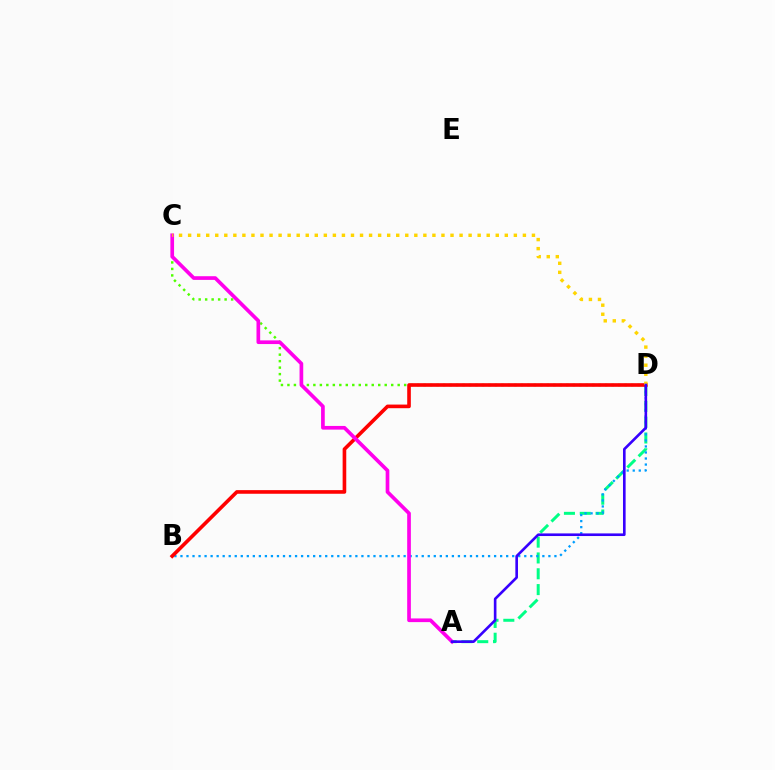{('A', 'D'): [{'color': '#00ff86', 'line_style': 'dashed', 'thickness': 2.15}, {'color': '#3700ff', 'line_style': 'solid', 'thickness': 1.89}], ('B', 'D'): [{'color': '#009eff', 'line_style': 'dotted', 'thickness': 1.64}, {'color': '#ff0000', 'line_style': 'solid', 'thickness': 2.61}], ('C', 'D'): [{'color': '#4fff00', 'line_style': 'dotted', 'thickness': 1.76}, {'color': '#ffd500', 'line_style': 'dotted', 'thickness': 2.46}], ('A', 'C'): [{'color': '#ff00ed', 'line_style': 'solid', 'thickness': 2.65}]}